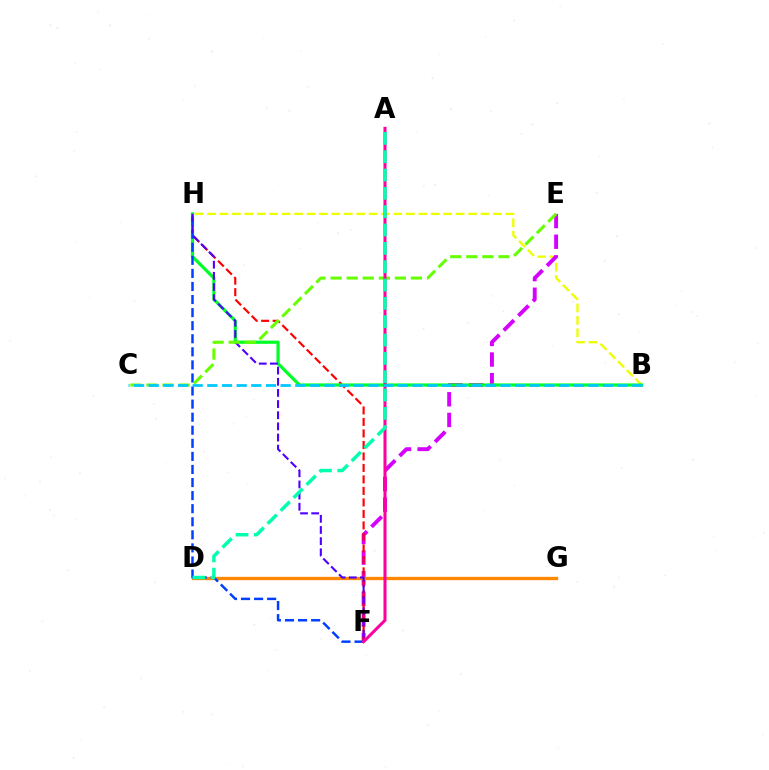{('B', 'H'): [{'color': '#eeff00', 'line_style': 'dashed', 'thickness': 1.69}, {'color': '#00ff27', 'line_style': 'solid', 'thickness': 2.3}], ('E', 'F'): [{'color': '#d600ff', 'line_style': 'dashed', 'thickness': 2.8}], ('F', 'H'): [{'color': '#ff0000', 'line_style': 'dashed', 'thickness': 1.56}, {'color': '#003fff', 'line_style': 'dashed', 'thickness': 1.78}, {'color': '#4f00ff', 'line_style': 'dashed', 'thickness': 1.52}], ('D', 'G'): [{'color': '#ff8800', 'line_style': 'solid', 'thickness': 2.38}], ('C', 'E'): [{'color': '#66ff00', 'line_style': 'dashed', 'thickness': 2.18}], ('A', 'F'): [{'color': '#ff00a0', 'line_style': 'solid', 'thickness': 2.19}], ('B', 'C'): [{'color': '#00c7ff', 'line_style': 'dashed', 'thickness': 1.99}], ('A', 'D'): [{'color': '#00ffaf', 'line_style': 'dashed', 'thickness': 2.49}]}